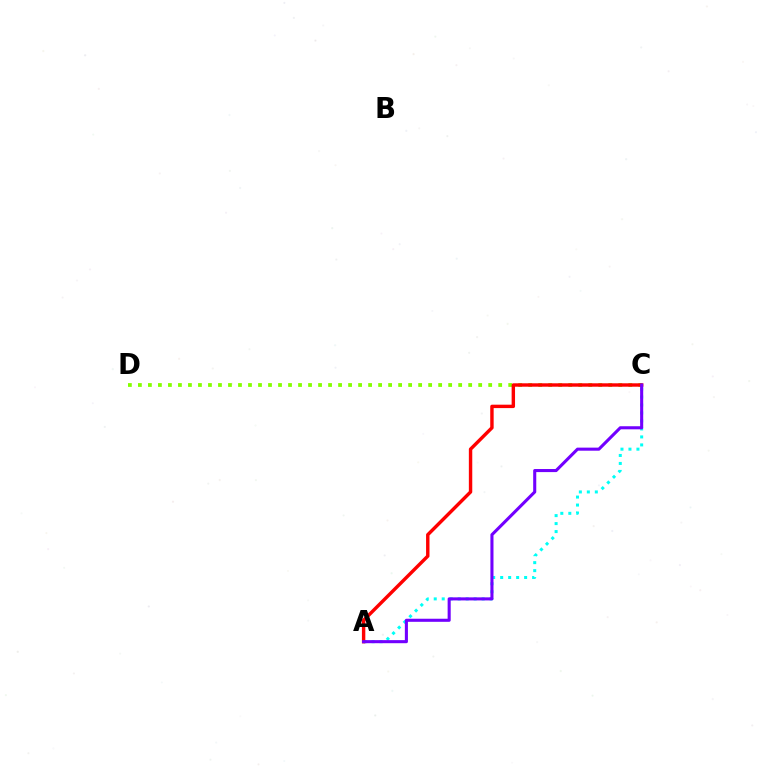{('A', 'C'): [{'color': '#00fff6', 'line_style': 'dotted', 'thickness': 2.17}, {'color': '#ff0000', 'line_style': 'solid', 'thickness': 2.46}, {'color': '#7200ff', 'line_style': 'solid', 'thickness': 2.21}], ('C', 'D'): [{'color': '#84ff00', 'line_style': 'dotted', 'thickness': 2.72}]}